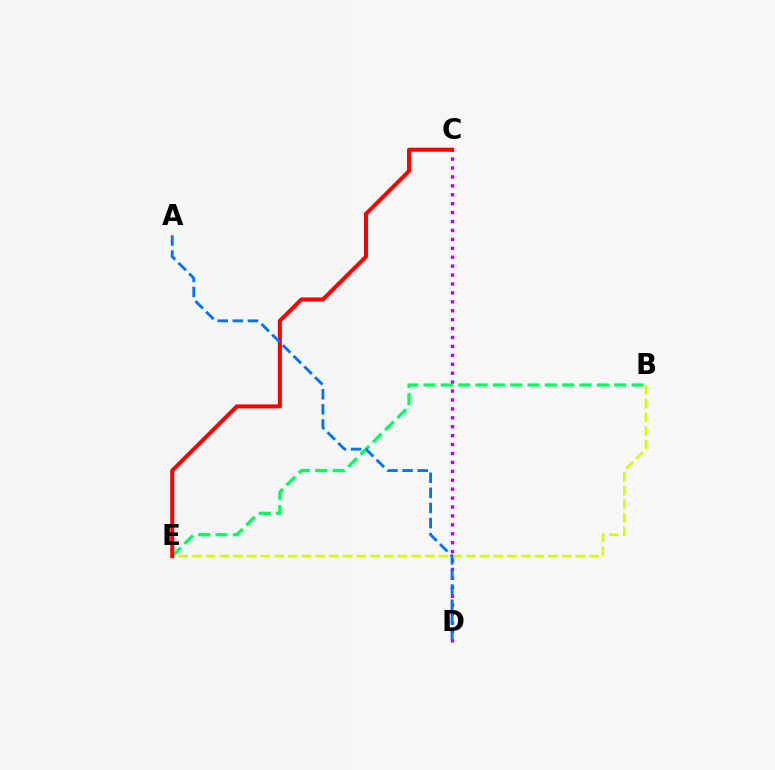{('C', 'D'): [{'color': '#b900ff', 'line_style': 'dotted', 'thickness': 2.42}], ('B', 'E'): [{'color': '#00ff5c', 'line_style': 'dashed', 'thickness': 2.36}, {'color': '#d1ff00', 'line_style': 'dashed', 'thickness': 1.86}], ('C', 'E'): [{'color': '#ff0000', 'line_style': 'solid', 'thickness': 2.89}], ('A', 'D'): [{'color': '#0074ff', 'line_style': 'dashed', 'thickness': 2.05}]}